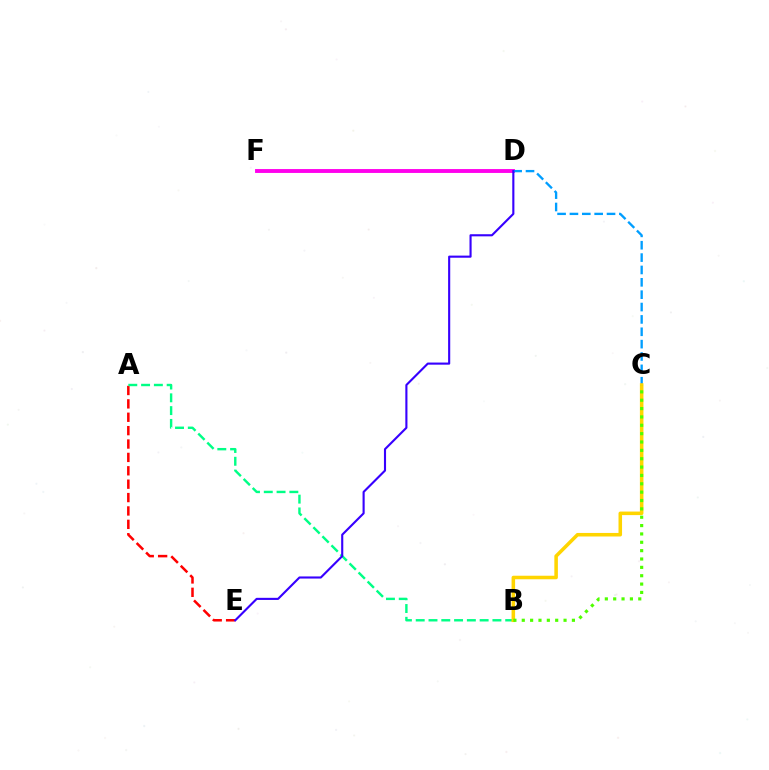{('A', 'E'): [{'color': '#ff0000', 'line_style': 'dashed', 'thickness': 1.82}], ('D', 'F'): [{'color': '#ff00ed', 'line_style': 'solid', 'thickness': 2.8}], ('A', 'B'): [{'color': '#00ff86', 'line_style': 'dashed', 'thickness': 1.74}], ('C', 'D'): [{'color': '#009eff', 'line_style': 'dashed', 'thickness': 1.68}], ('B', 'C'): [{'color': '#ffd500', 'line_style': 'solid', 'thickness': 2.55}, {'color': '#4fff00', 'line_style': 'dotted', 'thickness': 2.27}], ('D', 'E'): [{'color': '#3700ff', 'line_style': 'solid', 'thickness': 1.53}]}